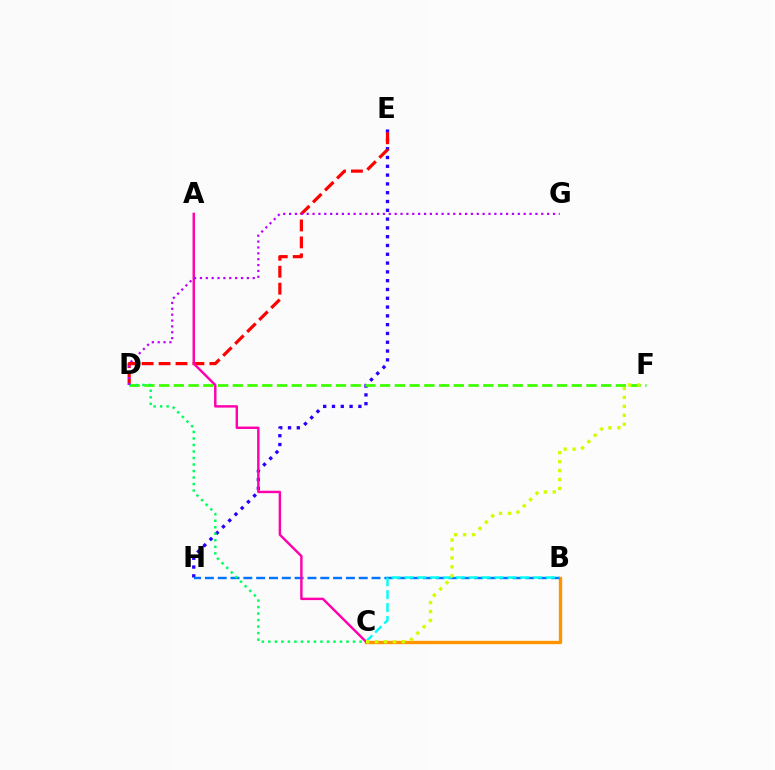{('B', 'C'): [{'color': '#ff9400', 'line_style': 'solid', 'thickness': 2.41}, {'color': '#00fff6', 'line_style': 'dashed', 'thickness': 1.75}], ('E', 'H'): [{'color': '#2500ff', 'line_style': 'dotted', 'thickness': 2.39}], ('D', 'F'): [{'color': '#3dff00', 'line_style': 'dashed', 'thickness': 2.0}], ('D', 'E'): [{'color': '#ff0000', 'line_style': 'dashed', 'thickness': 2.3}], ('B', 'H'): [{'color': '#0074ff', 'line_style': 'dashed', 'thickness': 1.74}], ('A', 'C'): [{'color': '#ff00ac', 'line_style': 'solid', 'thickness': 1.75}], ('C', 'D'): [{'color': '#00ff5c', 'line_style': 'dotted', 'thickness': 1.77}], ('C', 'F'): [{'color': '#d1ff00', 'line_style': 'dotted', 'thickness': 2.43}], ('D', 'G'): [{'color': '#b900ff', 'line_style': 'dotted', 'thickness': 1.59}]}